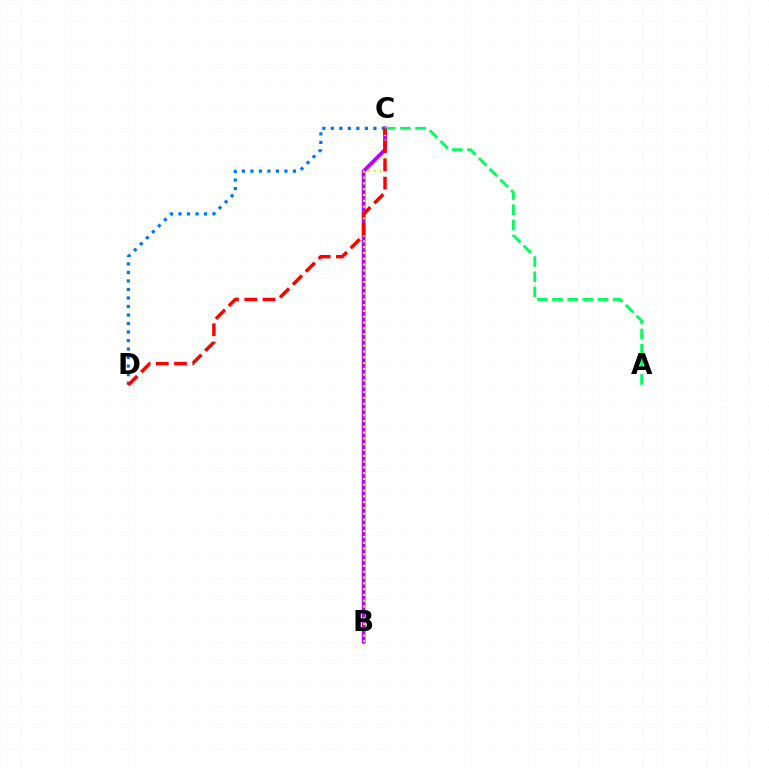{('B', 'C'): [{'color': '#b900ff', 'line_style': 'solid', 'thickness': 2.71}, {'color': '#d1ff00', 'line_style': 'dotted', 'thickness': 1.57}], ('C', 'D'): [{'color': '#0074ff', 'line_style': 'dotted', 'thickness': 2.31}, {'color': '#ff0000', 'line_style': 'dashed', 'thickness': 2.48}], ('A', 'C'): [{'color': '#00ff5c', 'line_style': 'dashed', 'thickness': 2.06}]}